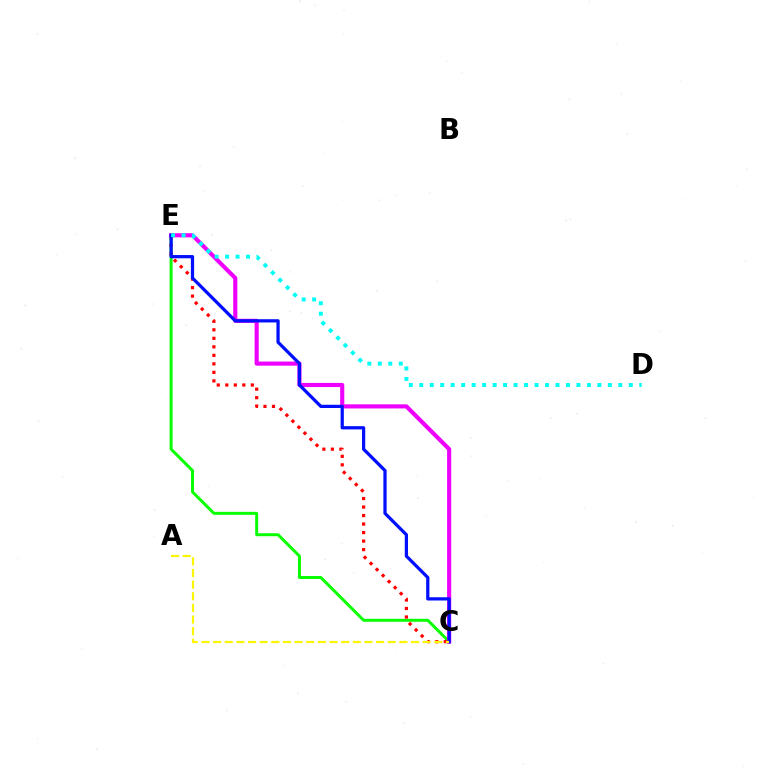{('C', 'E'): [{'color': '#08ff00', 'line_style': 'solid', 'thickness': 2.15}, {'color': '#ff0000', 'line_style': 'dotted', 'thickness': 2.31}, {'color': '#ee00ff', 'line_style': 'solid', 'thickness': 2.97}, {'color': '#0010ff', 'line_style': 'solid', 'thickness': 2.33}], ('D', 'E'): [{'color': '#00fff6', 'line_style': 'dotted', 'thickness': 2.85}], ('A', 'C'): [{'color': '#fcf500', 'line_style': 'dashed', 'thickness': 1.58}]}